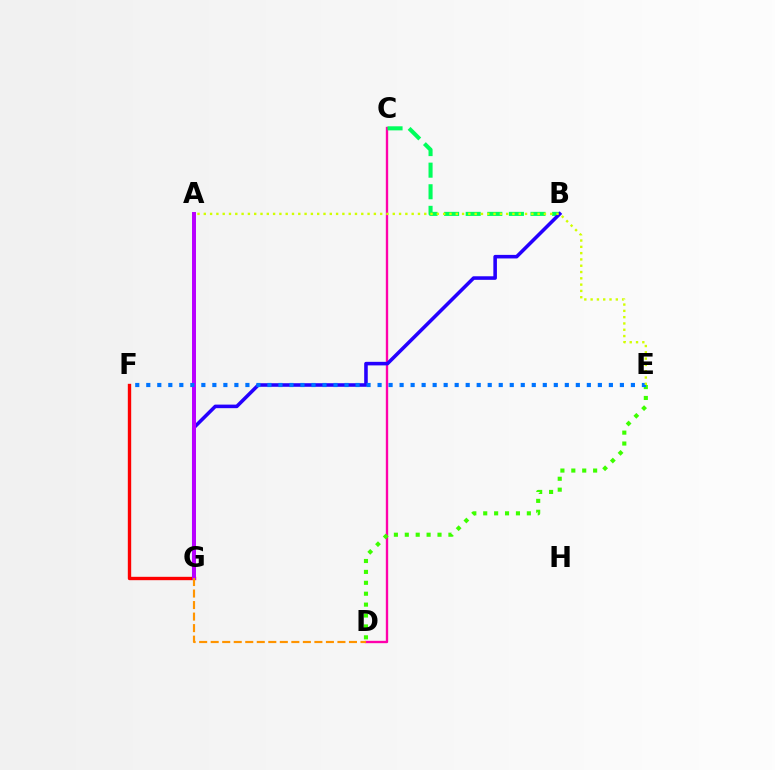{('C', 'D'): [{'color': '#ff00ac', 'line_style': 'solid', 'thickness': 1.7}], ('F', 'G'): [{'color': '#ff0000', 'line_style': 'solid', 'thickness': 2.42}], ('B', 'C'): [{'color': '#00ff5c', 'line_style': 'dashed', 'thickness': 2.93}], ('D', 'E'): [{'color': '#3dff00', 'line_style': 'dotted', 'thickness': 2.96}], ('B', 'G'): [{'color': '#2500ff', 'line_style': 'solid', 'thickness': 2.57}], ('A', 'G'): [{'color': '#00fff6', 'line_style': 'solid', 'thickness': 1.75}, {'color': '#b900ff', 'line_style': 'solid', 'thickness': 2.86}], ('E', 'F'): [{'color': '#0074ff', 'line_style': 'dotted', 'thickness': 2.99}], ('D', 'G'): [{'color': '#ff9400', 'line_style': 'dashed', 'thickness': 1.57}], ('A', 'E'): [{'color': '#d1ff00', 'line_style': 'dotted', 'thickness': 1.71}]}